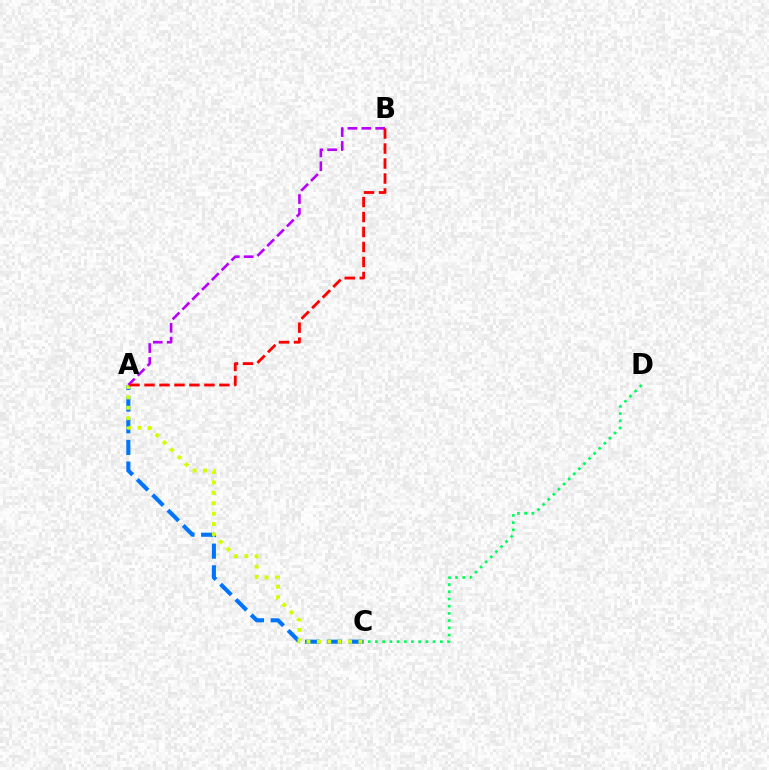{('A', 'C'): [{'color': '#0074ff', 'line_style': 'dashed', 'thickness': 2.94}, {'color': '#d1ff00', 'line_style': 'dotted', 'thickness': 2.83}], ('A', 'B'): [{'color': '#b900ff', 'line_style': 'dashed', 'thickness': 1.89}, {'color': '#ff0000', 'line_style': 'dashed', 'thickness': 2.03}], ('C', 'D'): [{'color': '#00ff5c', 'line_style': 'dotted', 'thickness': 1.96}]}